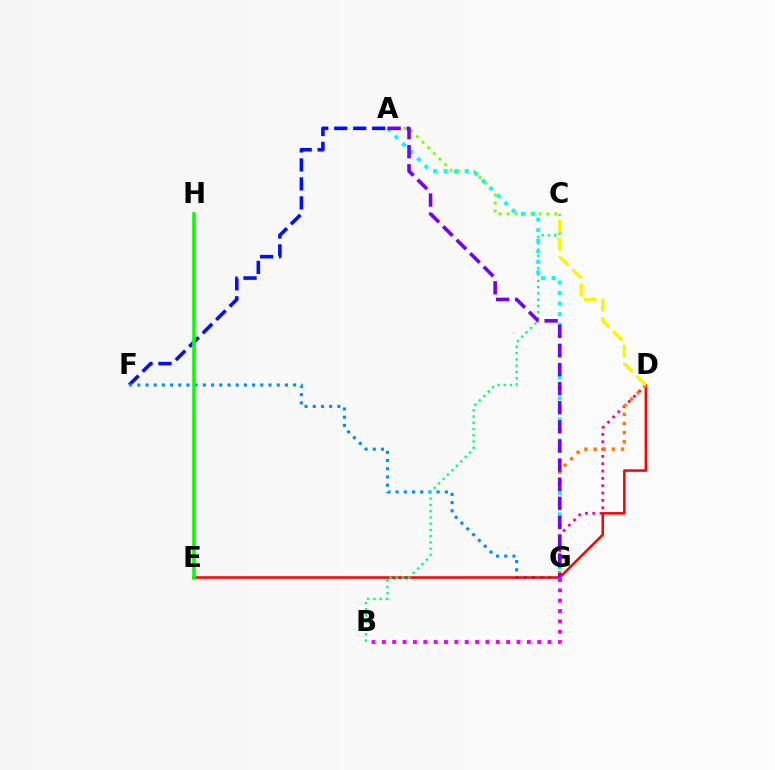{('D', 'G'): [{'color': '#ff0094', 'line_style': 'dotted', 'thickness': 1.99}, {'color': '#ff7c00', 'line_style': 'dotted', 'thickness': 2.48}], ('A', 'F'): [{'color': '#0010ff', 'line_style': 'dashed', 'thickness': 2.58}], ('F', 'G'): [{'color': '#008cff', 'line_style': 'dotted', 'thickness': 2.23}], ('A', 'C'): [{'color': '#84ff00', 'line_style': 'dotted', 'thickness': 2.16}], ('D', 'E'): [{'color': '#ff0000', 'line_style': 'solid', 'thickness': 1.81}], ('B', 'G'): [{'color': '#ee00ff', 'line_style': 'dotted', 'thickness': 2.81}], ('B', 'C'): [{'color': '#00ff74', 'line_style': 'dotted', 'thickness': 1.7}], ('A', 'G'): [{'color': '#00fff6', 'line_style': 'dotted', 'thickness': 2.86}, {'color': '#7200ff', 'line_style': 'dashed', 'thickness': 2.6}], ('C', 'D'): [{'color': '#fcf500', 'line_style': 'dashed', 'thickness': 2.48}], ('E', 'H'): [{'color': '#08ff00', 'line_style': 'solid', 'thickness': 2.58}]}